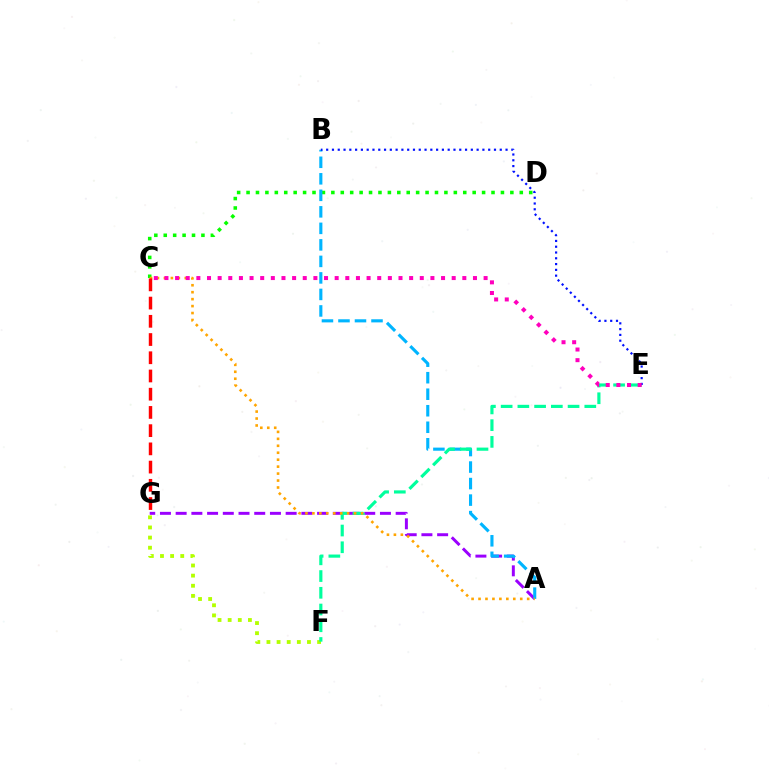{('F', 'G'): [{'color': '#b3ff00', 'line_style': 'dotted', 'thickness': 2.75}], ('C', 'D'): [{'color': '#08ff00', 'line_style': 'dotted', 'thickness': 2.56}], ('A', 'G'): [{'color': '#9b00ff', 'line_style': 'dashed', 'thickness': 2.13}], ('A', 'B'): [{'color': '#00b5ff', 'line_style': 'dashed', 'thickness': 2.24}], ('E', 'F'): [{'color': '#00ff9d', 'line_style': 'dashed', 'thickness': 2.27}], ('B', 'E'): [{'color': '#0010ff', 'line_style': 'dotted', 'thickness': 1.57}], ('A', 'C'): [{'color': '#ffa500', 'line_style': 'dotted', 'thickness': 1.89}], ('C', 'E'): [{'color': '#ff00bd', 'line_style': 'dotted', 'thickness': 2.89}], ('C', 'G'): [{'color': '#ff0000', 'line_style': 'dashed', 'thickness': 2.48}]}